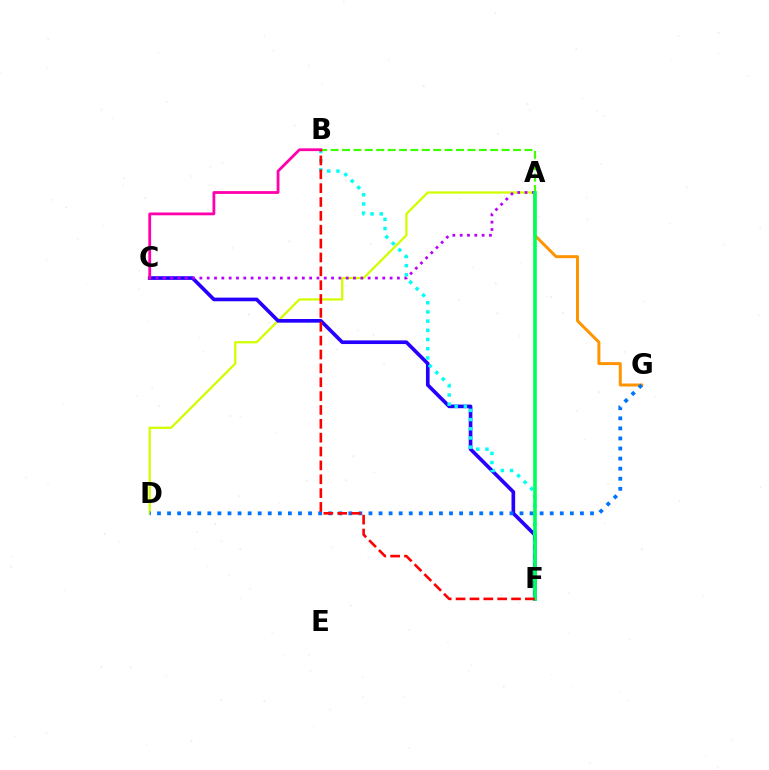{('A', 'G'): [{'color': '#ff9400', 'line_style': 'solid', 'thickness': 2.15}], ('A', 'D'): [{'color': '#d1ff00', 'line_style': 'solid', 'thickness': 1.64}], ('C', 'F'): [{'color': '#2500ff', 'line_style': 'solid', 'thickness': 2.63}], ('B', 'F'): [{'color': '#00fff6', 'line_style': 'dotted', 'thickness': 2.5}, {'color': '#ff0000', 'line_style': 'dashed', 'thickness': 1.88}], ('D', 'G'): [{'color': '#0074ff', 'line_style': 'dotted', 'thickness': 2.74}], ('A', 'B'): [{'color': '#3dff00', 'line_style': 'dashed', 'thickness': 1.55}], ('A', 'C'): [{'color': '#b900ff', 'line_style': 'dotted', 'thickness': 1.99}], ('B', 'C'): [{'color': '#ff00ac', 'line_style': 'solid', 'thickness': 2.01}], ('A', 'F'): [{'color': '#00ff5c', 'line_style': 'solid', 'thickness': 2.6}]}